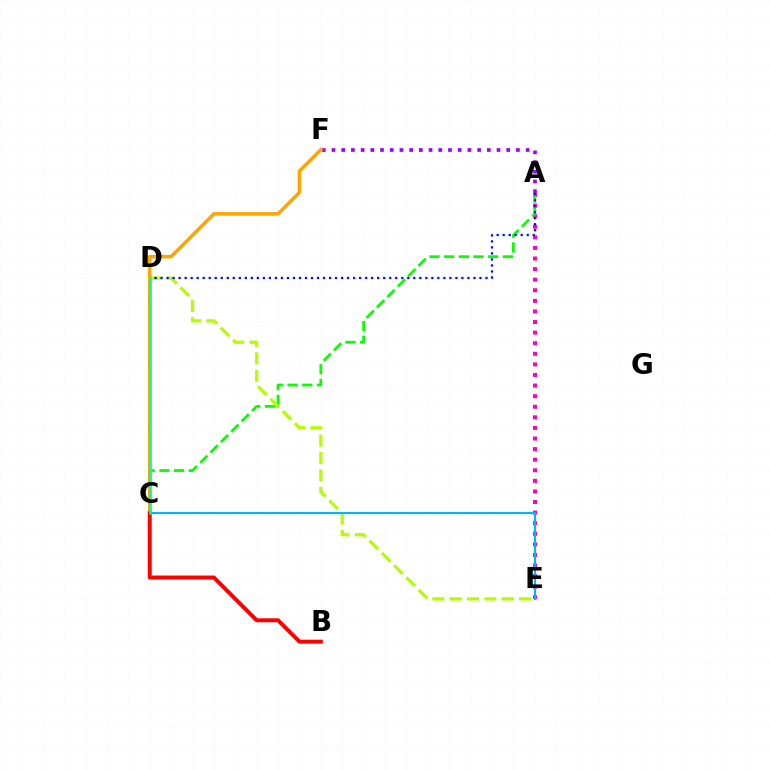{('A', 'E'): [{'color': '#ff00bd', 'line_style': 'dotted', 'thickness': 2.88}], ('A', 'C'): [{'color': '#08ff00', 'line_style': 'dashed', 'thickness': 1.99}], ('A', 'F'): [{'color': '#9b00ff', 'line_style': 'dotted', 'thickness': 2.64}], ('D', 'E'): [{'color': '#b3ff00', 'line_style': 'dashed', 'thickness': 2.36}], ('A', 'D'): [{'color': '#0010ff', 'line_style': 'dotted', 'thickness': 1.63}], ('C', 'F'): [{'color': '#ffa500', 'line_style': 'solid', 'thickness': 2.56}], ('C', 'E'): [{'color': '#00b5ff', 'line_style': 'solid', 'thickness': 1.5}], ('B', 'C'): [{'color': '#ff0000', 'line_style': 'solid', 'thickness': 2.85}], ('C', 'D'): [{'color': '#00ff9d', 'line_style': 'solid', 'thickness': 1.82}]}